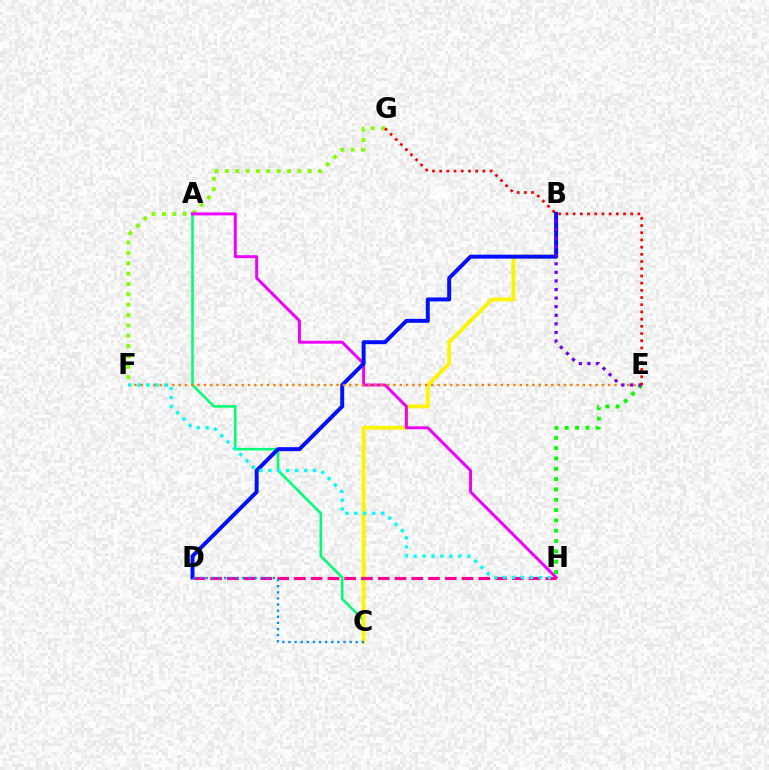{('A', 'C'): [{'color': '#00ff74', 'line_style': 'solid', 'thickness': 1.85}], ('F', 'G'): [{'color': '#84ff00', 'line_style': 'dotted', 'thickness': 2.81}], ('B', 'C'): [{'color': '#fcf500', 'line_style': 'solid', 'thickness': 2.76}], ('E', 'H'): [{'color': '#08ff00', 'line_style': 'dotted', 'thickness': 2.81}], ('A', 'H'): [{'color': '#ee00ff', 'line_style': 'solid', 'thickness': 2.13}], ('B', 'D'): [{'color': '#0010ff', 'line_style': 'solid', 'thickness': 2.85}], ('E', 'F'): [{'color': '#ff7c00', 'line_style': 'dotted', 'thickness': 1.72}], ('D', 'H'): [{'color': '#ff0094', 'line_style': 'dashed', 'thickness': 2.28}], ('B', 'E'): [{'color': '#7200ff', 'line_style': 'dotted', 'thickness': 2.33}], ('E', 'G'): [{'color': '#ff0000', 'line_style': 'dotted', 'thickness': 1.96}], ('F', 'H'): [{'color': '#00fff6', 'line_style': 'dotted', 'thickness': 2.43}], ('C', 'D'): [{'color': '#008cff', 'line_style': 'dotted', 'thickness': 1.66}]}